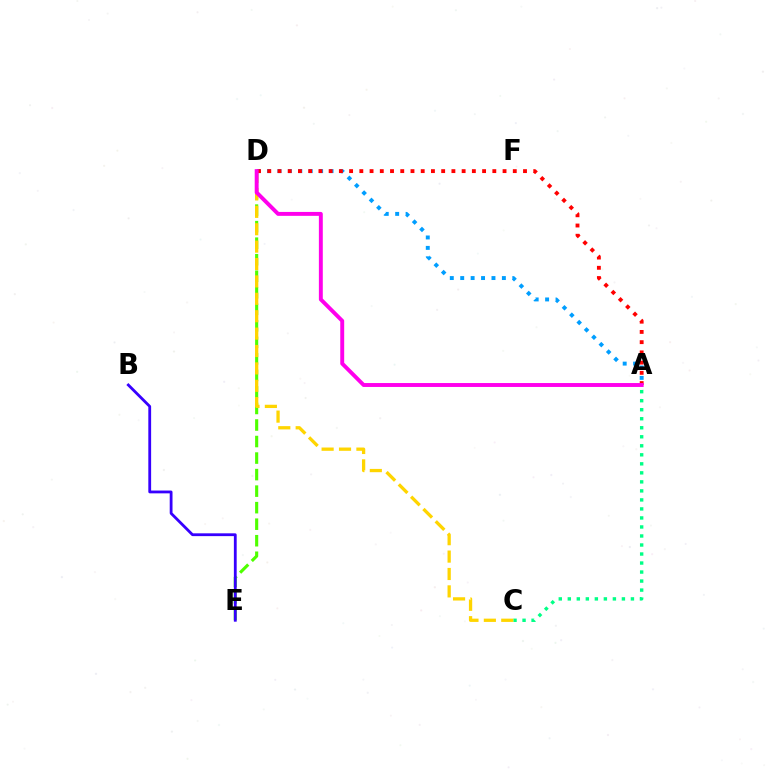{('D', 'E'): [{'color': '#4fff00', 'line_style': 'dashed', 'thickness': 2.25}], ('A', 'C'): [{'color': '#00ff86', 'line_style': 'dotted', 'thickness': 2.45}], ('A', 'D'): [{'color': '#009eff', 'line_style': 'dotted', 'thickness': 2.83}, {'color': '#ff0000', 'line_style': 'dotted', 'thickness': 2.78}, {'color': '#ff00ed', 'line_style': 'solid', 'thickness': 2.82}], ('B', 'E'): [{'color': '#3700ff', 'line_style': 'solid', 'thickness': 2.02}], ('C', 'D'): [{'color': '#ffd500', 'line_style': 'dashed', 'thickness': 2.36}]}